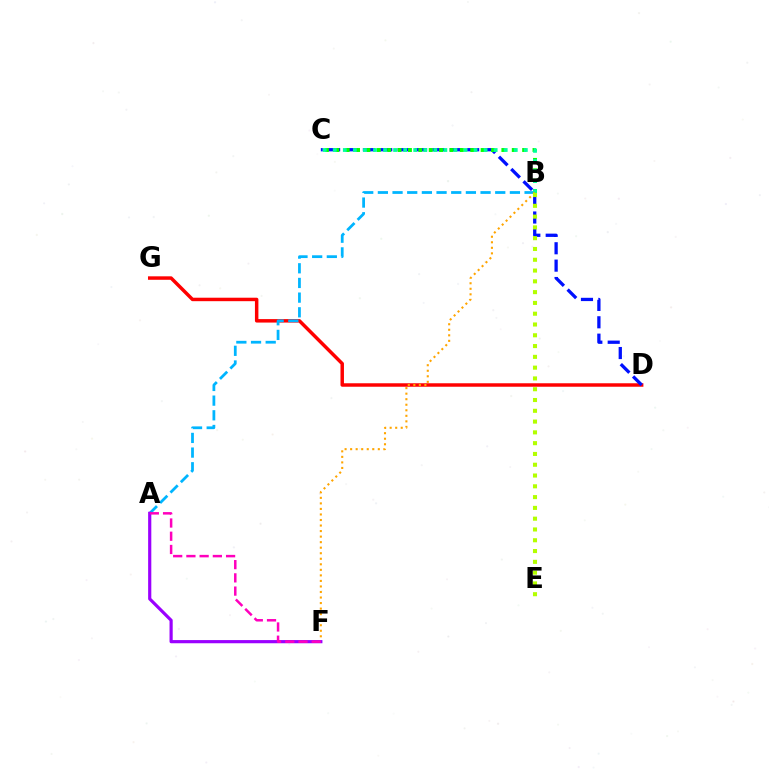{('D', 'G'): [{'color': '#ff0000', 'line_style': 'solid', 'thickness': 2.5}], ('C', 'D'): [{'color': '#0010ff', 'line_style': 'dashed', 'thickness': 2.36}], ('B', 'C'): [{'color': '#08ff00', 'line_style': 'dotted', 'thickness': 2.82}, {'color': '#00ff9d', 'line_style': 'dotted', 'thickness': 2.73}], ('A', 'B'): [{'color': '#00b5ff', 'line_style': 'dashed', 'thickness': 1.99}], ('B', 'F'): [{'color': '#ffa500', 'line_style': 'dotted', 'thickness': 1.5}], ('B', 'E'): [{'color': '#b3ff00', 'line_style': 'dotted', 'thickness': 2.93}], ('A', 'F'): [{'color': '#9b00ff', 'line_style': 'solid', 'thickness': 2.29}, {'color': '#ff00bd', 'line_style': 'dashed', 'thickness': 1.8}]}